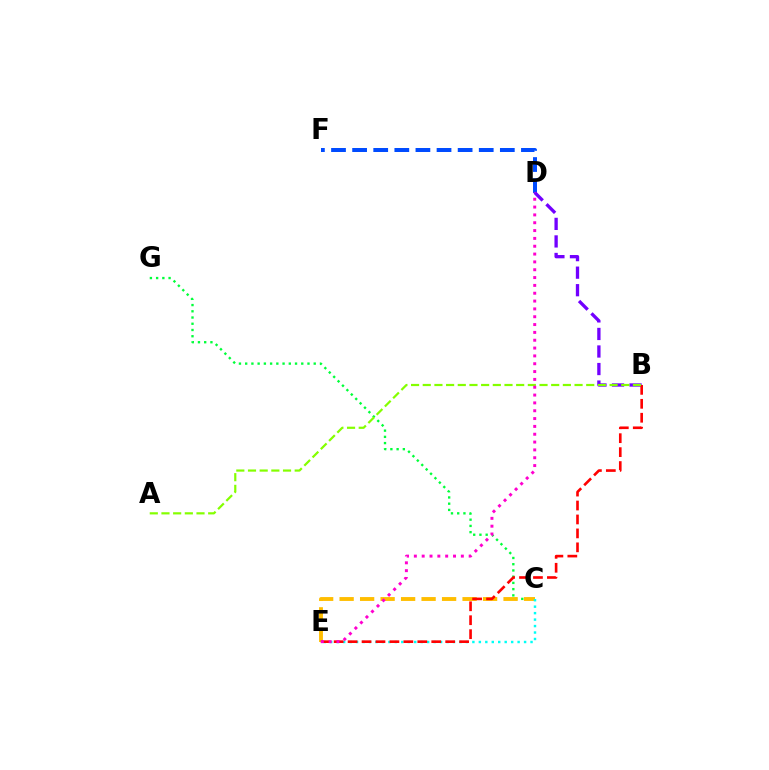{('C', 'G'): [{'color': '#00ff39', 'line_style': 'dotted', 'thickness': 1.69}], ('C', 'E'): [{'color': '#ffbd00', 'line_style': 'dashed', 'thickness': 2.78}, {'color': '#00fff6', 'line_style': 'dotted', 'thickness': 1.76}], ('D', 'F'): [{'color': '#004bff', 'line_style': 'dashed', 'thickness': 2.87}], ('B', 'D'): [{'color': '#7200ff', 'line_style': 'dashed', 'thickness': 2.38}], ('B', 'E'): [{'color': '#ff0000', 'line_style': 'dashed', 'thickness': 1.89}], ('A', 'B'): [{'color': '#84ff00', 'line_style': 'dashed', 'thickness': 1.59}], ('D', 'E'): [{'color': '#ff00cf', 'line_style': 'dotted', 'thickness': 2.13}]}